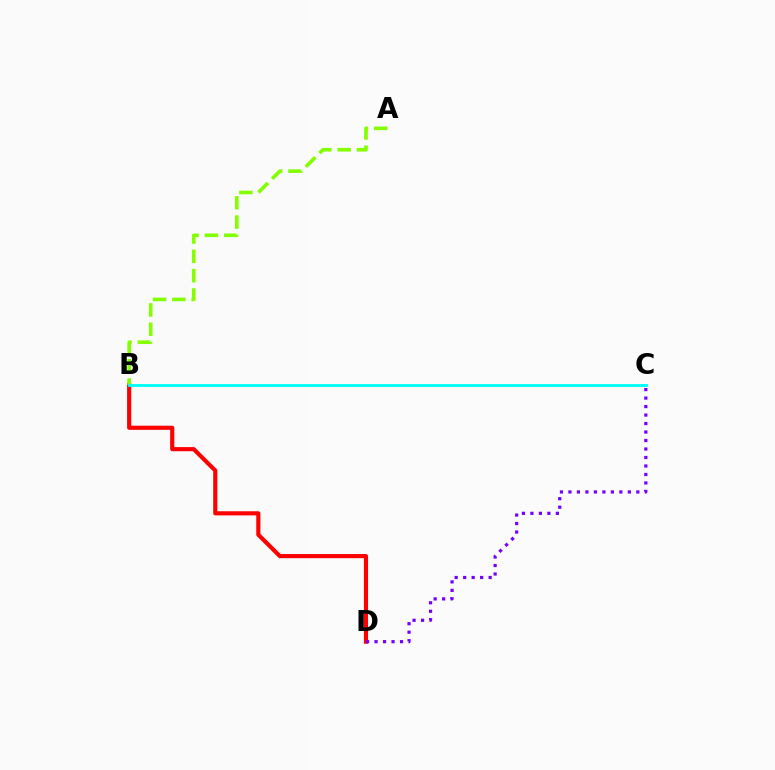{('B', 'D'): [{'color': '#ff0000', 'line_style': 'solid', 'thickness': 2.98}], ('A', 'B'): [{'color': '#84ff00', 'line_style': 'dashed', 'thickness': 2.63}], ('C', 'D'): [{'color': '#7200ff', 'line_style': 'dotted', 'thickness': 2.31}], ('B', 'C'): [{'color': '#00fff6', 'line_style': 'solid', 'thickness': 2.06}]}